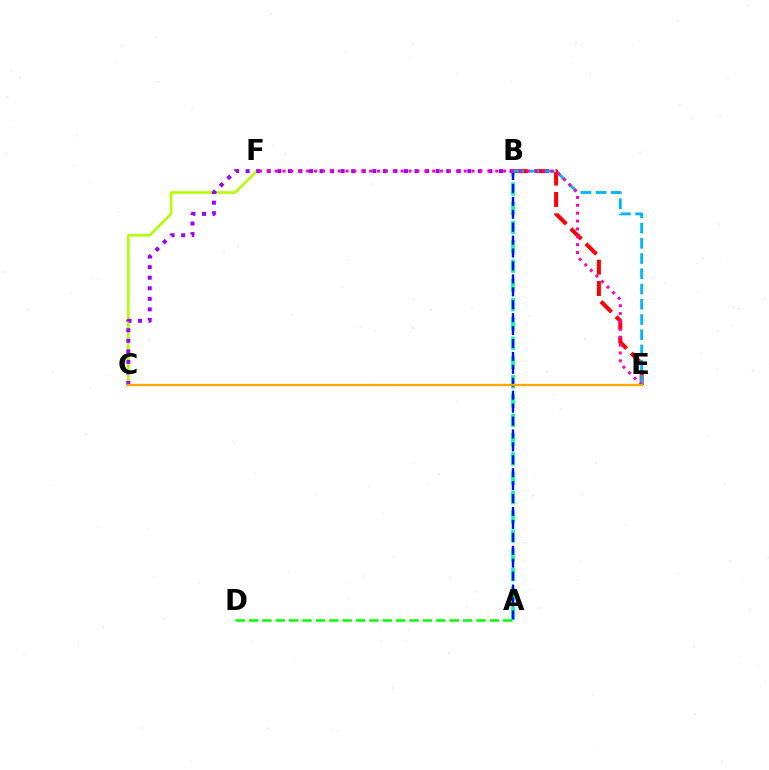{('B', 'E'): [{'color': '#ff0000', 'line_style': 'dashed', 'thickness': 2.9}, {'color': '#00b5ff', 'line_style': 'dashed', 'thickness': 2.07}], ('A', 'B'): [{'color': '#00ff9d', 'line_style': 'dashed', 'thickness': 2.62}, {'color': '#0010ff', 'line_style': 'dashed', 'thickness': 1.76}], ('C', 'F'): [{'color': '#b3ff00', 'line_style': 'solid', 'thickness': 1.91}], ('B', 'C'): [{'color': '#9b00ff', 'line_style': 'dotted', 'thickness': 2.87}], ('A', 'D'): [{'color': '#08ff00', 'line_style': 'dashed', 'thickness': 1.82}], ('E', 'F'): [{'color': '#ff00bd', 'line_style': 'dotted', 'thickness': 2.14}], ('C', 'E'): [{'color': '#ffa500', 'line_style': 'solid', 'thickness': 1.65}]}